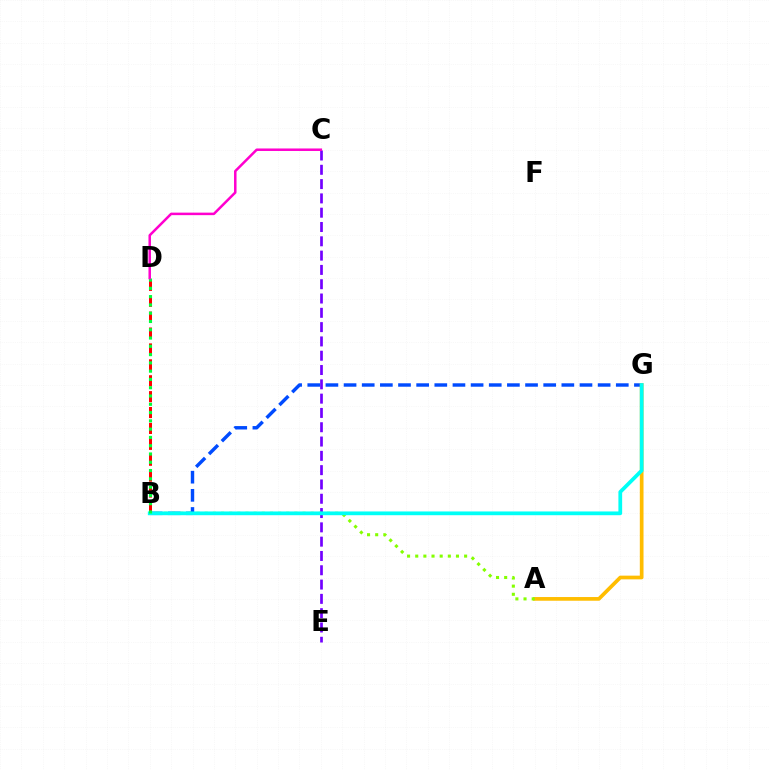{('C', 'E'): [{'color': '#7200ff', 'line_style': 'dashed', 'thickness': 1.94}], ('B', 'G'): [{'color': '#004bff', 'line_style': 'dashed', 'thickness': 2.47}, {'color': '#00fff6', 'line_style': 'solid', 'thickness': 2.7}], ('A', 'G'): [{'color': '#ffbd00', 'line_style': 'solid', 'thickness': 2.67}], ('B', 'D'): [{'color': '#ff0000', 'line_style': 'dashed', 'thickness': 2.16}, {'color': '#00ff39', 'line_style': 'dotted', 'thickness': 2.25}], ('A', 'B'): [{'color': '#84ff00', 'line_style': 'dotted', 'thickness': 2.21}], ('C', 'D'): [{'color': '#ff00cf', 'line_style': 'solid', 'thickness': 1.81}]}